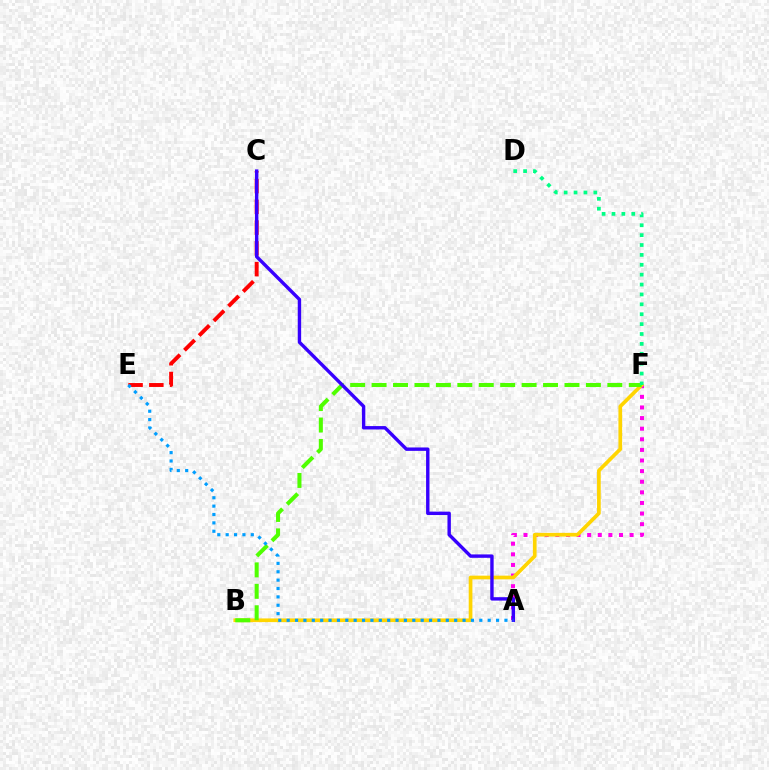{('A', 'F'): [{'color': '#ff00ed', 'line_style': 'dotted', 'thickness': 2.88}], ('B', 'F'): [{'color': '#ffd500', 'line_style': 'solid', 'thickness': 2.66}, {'color': '#4fff00', 'line_style': 'dashed', 'thickness': 2.91}], ('C', 'E'): [{'color': '#ff0000', 'line_style': 'dashed', 'thickness': 2.82}], ('A', 'C'): [{'color': '#3700ff', 'line_style': 'solid', 'thickness': 2.45}], ('D', 'F'): [{'color': '#00ff86', 'line_style': 'dotted', 'thickness': 2.69}], ('A', 'E'): [{'color': '#009eff', 'line_style': 'dotted', 'thickness': 2.28}]}